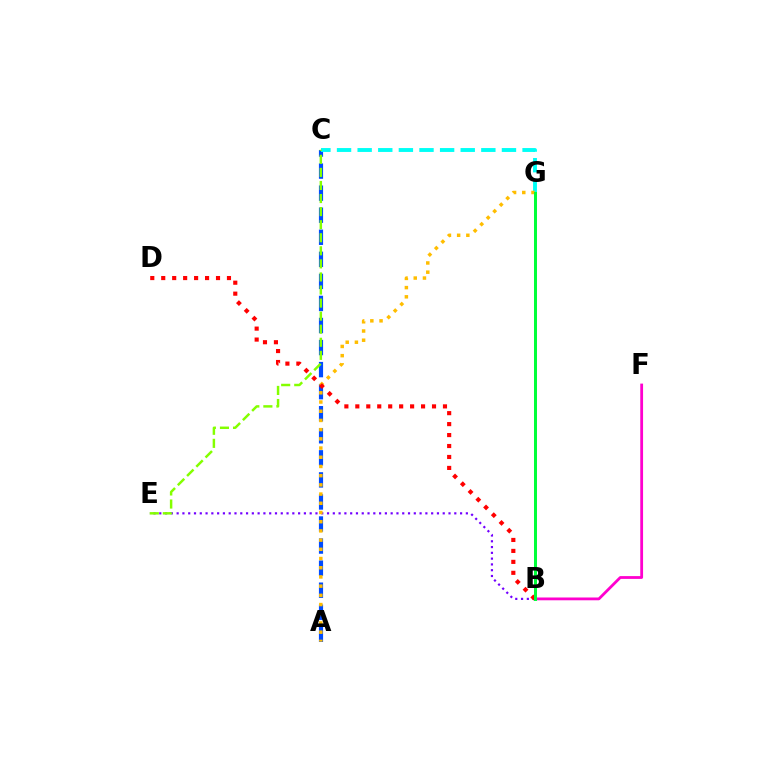{('A', 'C'): [{'color': '#004bff', 'line_style': 'dashed', 'thickness': 3.0}], ('B', 'E'): [{'color': '#7200ff', 'line_style': 'dotted', 'thickness': 1.57}], ('C', 'G'): [{'color': '#00fff6', 'line_style': 'dashed', 'thickness': 2.8}], ('A', 'G'): [{'color': '#ffbd00', 'line_style': 'dotted', 'thickness': 2.5}], ('C', 'E'): [{'color': '#84ff00', 'line_style': 'dashed', 'thickness': 1.78}], ('B', 'F'): [{'color': '#ff00cf', 'line_style': 'solid', 'thickness': 2.01}], ('B', 'D'): [{'color': '#ff0000', 'line_style': 'dotted', 'thickness': 2.98}], ('B', 'G'): [{'color': '#00ff39', 'line_style': 'solid', 'thickness': 2.16}]}